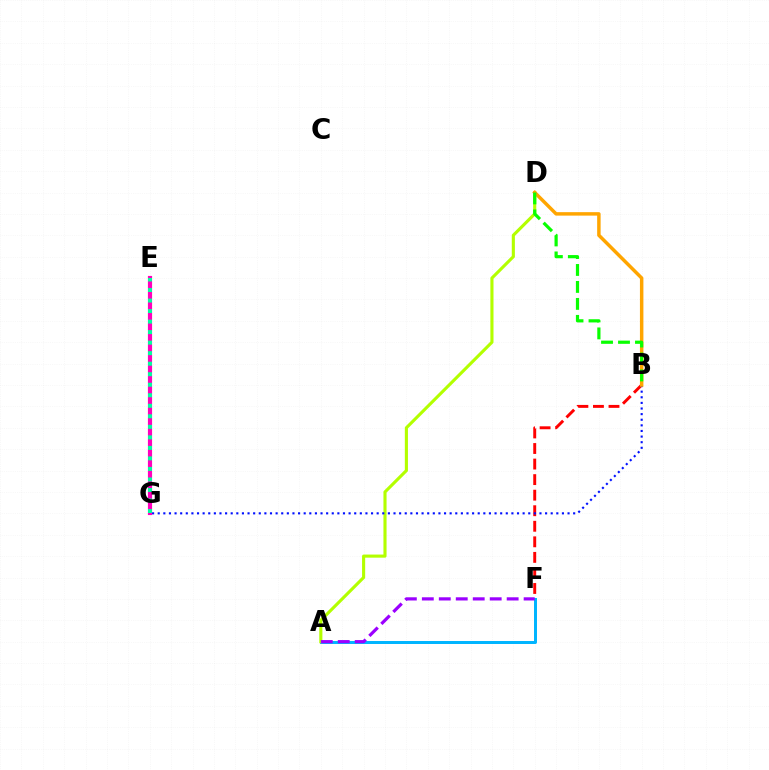{('E', 'G'): [{'color': '#ff00bd', 'line_style': 'solid', 'thickness': 3.0}, {'color': '#00ff9d', 'line_style': 'dotted', 'thickness': 2.86}], ('B', 'F'): [{'color': '#ff0000', 'line_style': 'dashed', 'thickness': 2.11}], ('A', 'F'): [{'color': '#00b5ff', 'line_style': 'solid', 'thickness': 2.14}, {'color': '#9b00ff', 'line_style': 'dashed', 'thickness': 2.31}], ('A', 'D'): [{'color': '#b3ff00', 'line_style': 'solid', 'thickness': 2.24}], ('B', 'G'): [{'color': '#0010ff', 'line_style': 'dotted', 'thickness': 1.53}], ('B', 'D'): [{'color': '#ffa500', 'line_style': 'solid', 'thickness': 2.5}, {'color': '#08ff00', 'line_style': 'dashed', 'thickness': 2.3}]}